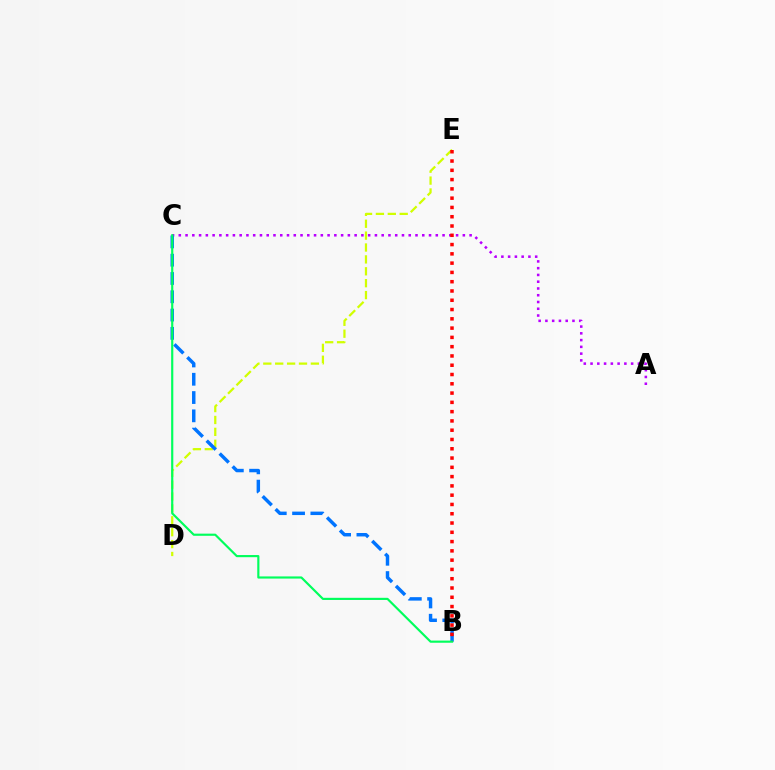{('D', 'E'): [{'color': '#d1ff00', 'line_style': 'dashed', 'thickness': 1.62}], ('A', 'C'): [{'color': '#b900ff', 'line_style': 'dotted', 'thickness': 1.84}], ('B', 'C'): [{'color': '#0074ff', 'line_style': 'dashed', 'thickness': 2.48}, {'color': '#00ff5c', 'line_style': 'solid', 'thickness': 1.56}], ('B', 'E'): [{'color': '#ff0000', 'line_style': 'dotted', 'thickness': 2.52}]}